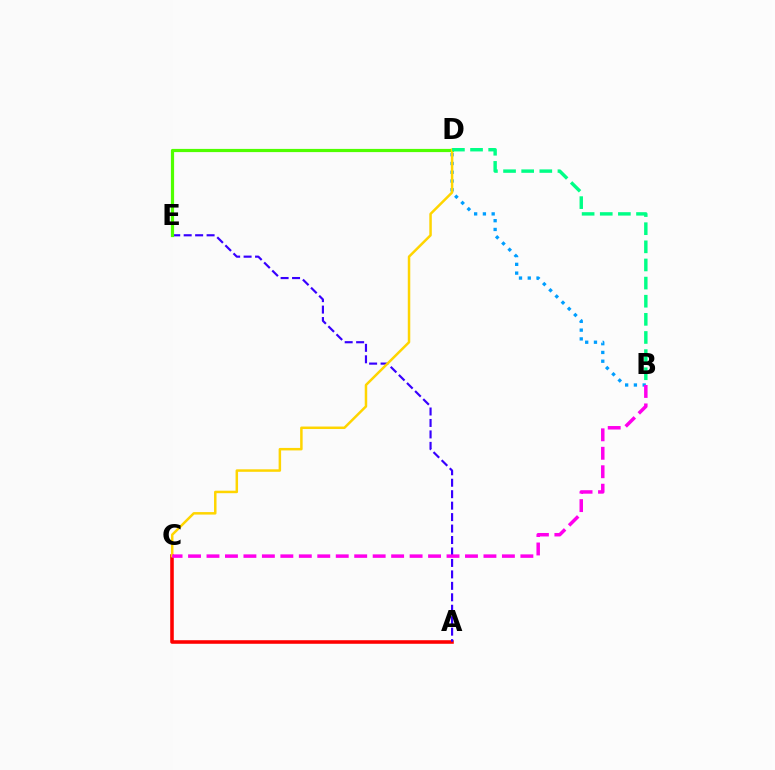{('A', 'C'): [{'color': '#ff0000', 'line_style': 'solid', 'thickness': 2.57}], ('A', 'E'): [{'color': '#3700ff', 'line_style': 'dashed', 'thickness': 1.56}], ('B', 'D'): [{'color': '#009eff', 'line_style': 'dotted', 'thickness': 2.38}, {'color': '#00ff86', 'line_style': 'dashed', 'thickness': 2.46}], ('D', 'E'): [{'color': '#4fff00', 'line_style': 'solid', 'thickness': 2.3}], ('C', 'D'): [{'color': '#ffd500', 'line_style': 'solid', 'thickness': 1.79}], ('B', 'C'): [{'color': '#ff00ed', 'line_style': 'dashed', 'thickness': 2.51}]}